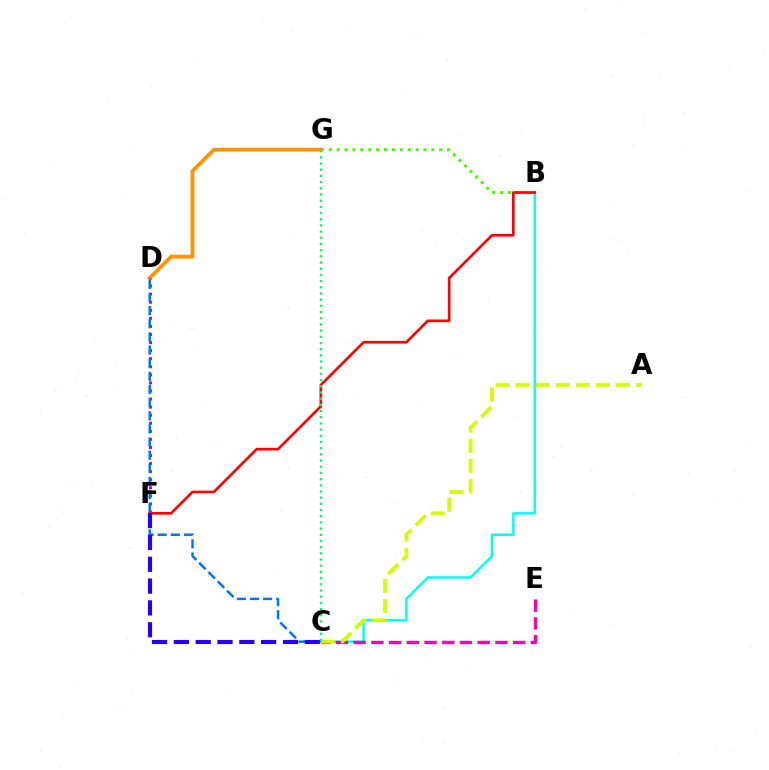{('B', 'C'): [{'color': '#00fff6', 'line_style': 'solid', 'thickness': 1.76}], ('B', 'G'): [{'color': '#3dff00', 'line_style': 'dotted', 'thickness': 2.14}], ('C', 'E'): [{'color': '#ff00ac', 'line_style': 'dashed', 'thickness': 2.41}], ('D', 'G'): [{'color': '#ff9400', 'line_style': 'solid', 'thickness': 2.75}], ('D', 'F'): [{'color': '#b900ff', 'line_style': 'dotted', 'thickness': 2.19}], ('C', 'D'): [{'color': '#0074ff', 'line_style': 'dashed', 'thickness': 1.79}], ('A', 'C'): [{'color': '#d1ff00', 'line_style': 'dashed', 'thickness': 2.73}], ('B', 'F'): [{'color': '#ff0000', 'line_style': 'solid', 'thickness': 1.91}], ('C', 'F'): [{'color': '#2500ff', 'line_style': 'dashed', 'thickness': 2.96}], ('C', 'G'): [{'color': '#00ff5c', 'line_style': 'dotted', 'thickness': 1.68}]}